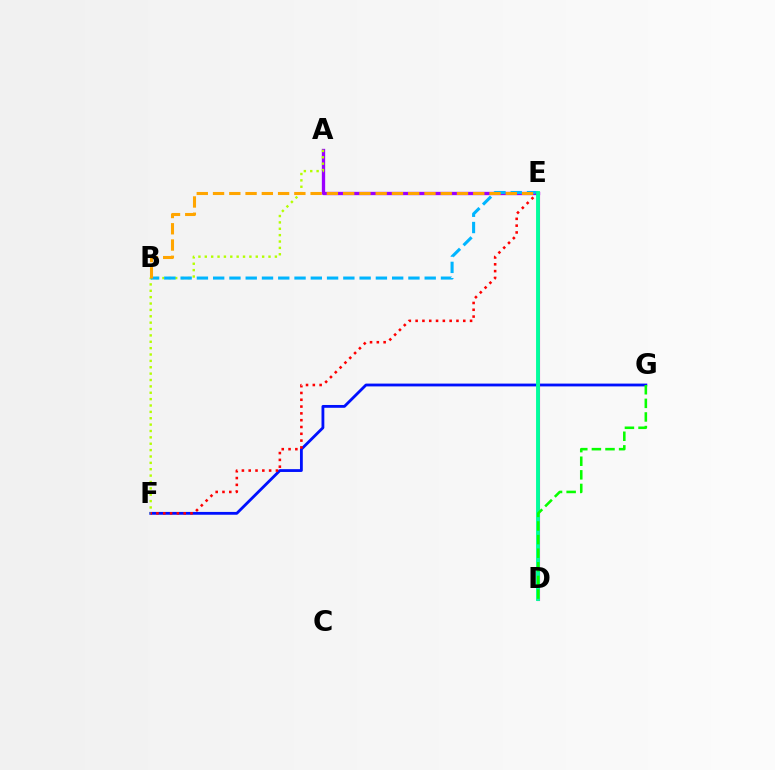{('A', 'E'): [{'color': '#9b00ff', 'line_style': 'solid', 'thickness': 2.38}], ('F', 'G'): [{'color': '#0010ff', 'line_style': 'solid', 'thickness': 2.03}], ('A', 'F'): [{'color': '#b3ff00', 'line_style': 'dotted', 'thickness': 1.73}], ('D', 'E'): [{'color': '#ff00bd', 'line_style': 'solid', 'thickness': 2.24}, {'color': '#00ff9d', 'line_style': 'solid', 'thickness': 2.8}], ('B', 'E'): [{'color': '#00b5ff', 'line_style': 'dashed', 'thickness': 2.21}, {'color': '#ffa500', 'line_style': 'dashed', 'thickness': 2.21}], ('E', 'F'): [{'color': '#ff0000', 'line_style': 'dotted', 'thickness': 1.85}], ('D', 'G'): [{'color': '#08ff00', 'line_style': 'dashed', 'thickness': 1.85}]}